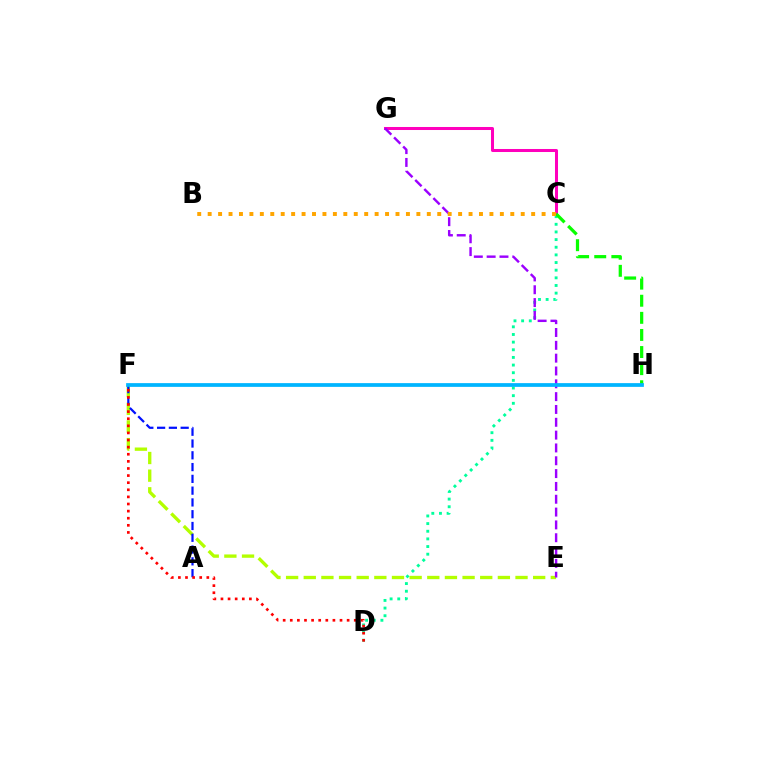{('E', 'F'): [{'color': '#b3ff00', 'line_style': 'dashed', 'thickness': 2.4}], ('C', 'D'): [{'color': '#00ff9d', 'line_style': 'dotted', 'thickness': 2.08}], ('A', 'F'): [{'color': '#0010ff', 'line_style': 'dashed', 'thickness': 1.6}], ('D', 'F'): [{'color': '#ff0000', 'line_style': 'dotted', 'thickness': 1.93}], ('C', 'G'): [{'color': '#ff00bd', 'line_style': 'solid', 'thickness': 2.18}], ('E', 'G'): [{'color': '#9b00ff', 'line_style': 'dashed', 'thickness': 1.74}], ('C', 'H'): [{'color': '#08ff00', 'line_style': 'dashed', 'thickness': 2.32}], ('F', 'H'): [{'color': '#00b5ff', 'line_style': 'solid', 'thickness': 2.69}], ('B', 'C'): [{'color': '#ffa500', 'line_style': 'dotted', 'thickness': 2.84}]}